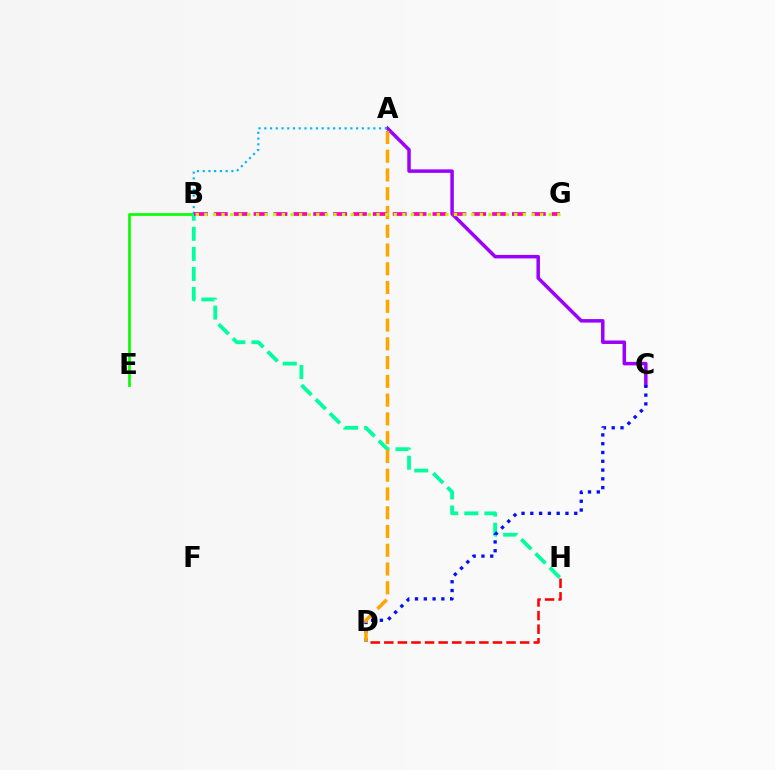{('D', 'H'): [{'color': '#ff0000', 'line_style': 'dashed', 'thickness': 1.85}], ('B', 'E'): [{'color': '#08ff00', 'line_style': 'solid', 'thickness': 1.95}], ('B', 'H'): [{'color': '#00ff9d', 'line_style': 'dashed', 'thickness': 2.73}], ('A', 'C'): [{'color': '#9b00ff', 'line_style': 'solid', 'thickness': 2.52}], ('C', 'D'): [{'color': '#0010ff', 'line_style': 'dotted', 'thickness': 2.39}], ('A', 'D'): [{'color': '#ffa500', 'line_style': 'dashed', 'thickness': 2.55}], ('A', 'B'): [{'color': '#00b5ff', 'line_style': 'dotted', 'thickness': 1.56}], ('B', 'G'): [{'color': '#ff00bd', 'line_style': 'dashed', 'thickness': 2.7}, {'color': '#b3ff00', 'line_style': 'dotted', 'thickness': 2.34}]}